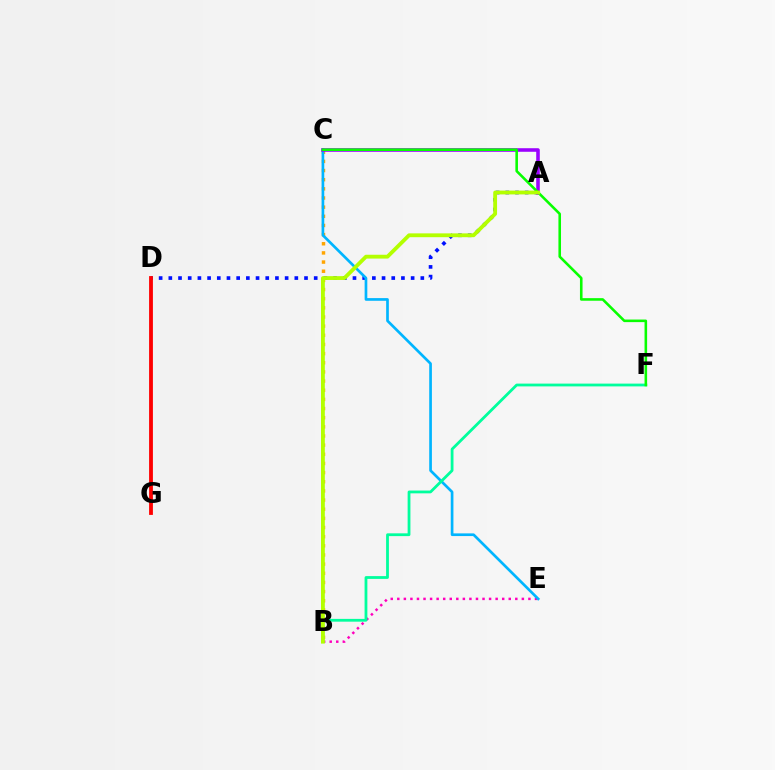{('A', 'D'): [{'color': '#0010ff', 'line_style': 'dotted', 'thickness': 2.63}], ('B', 'C'): [{'color': '#ffa500', 'line_style': 'dotted', 'thickness': 2.49}], ('B', 'E'): [{'color': '#ff00bd', 'line_style': 'dotted', 'thickness': 1.78}], ('C', 'E'): [{'color': '#00b5ff', 'line_style': 'solid', 'thickness': 1.93}], ('D', 'G'): [{'color': '#ff0000', 'line_style': 'solid', 'thickness': 2.74}], ('A', 'C'): [{'color': '#9b00ff', 'line_style': 'solid', 'thickness': 2.56}], ('B', 'F'): [{'color': '#00ff9d', 'line_style': 'solid', 'thickness': 2.01}], ('C', 'F'): [{'color': '#08ff00', 'line_style': 'solid', 'thickness': 1.86}], ('A', 'B'): [{'color': '#b3ff00', 'line_style': 'solid', 'thickness': 2.75}]}